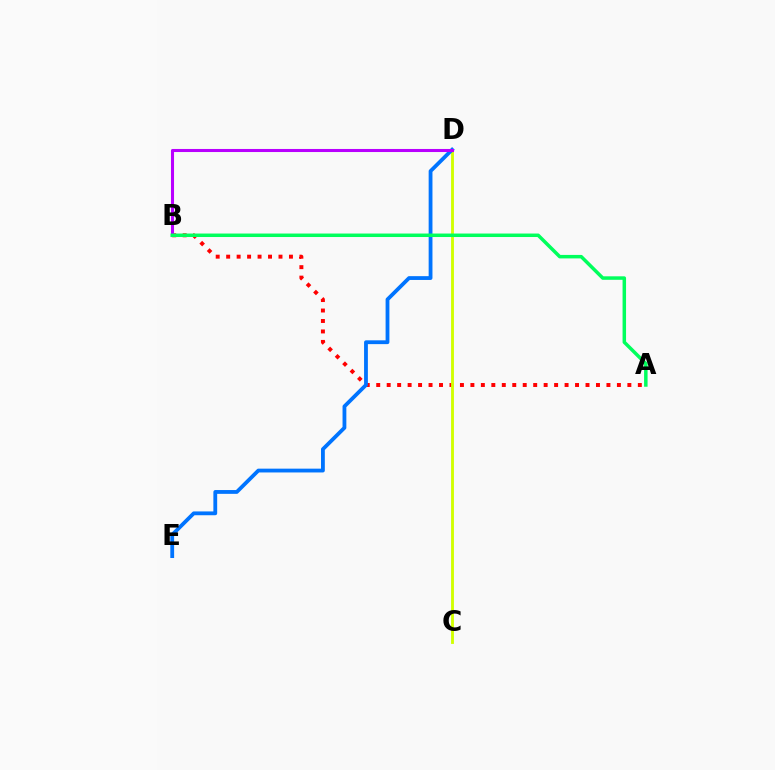{('A', 'B'): [{'color': '#ff0000', 'line_style': 'dotted', 'thickness': 2.84}, {'color': '#00ff5c', 'line_style': 'solid', 'thickness': 2.51}], ('C', 'D'): [{'color': '#d1ff00', 'line_style': 'solid', 'thickness': 2.05}], ('D', 'E'): [{'color': '#0074ff', 'line_style': 'solid', 'thickness': 2.74}], ('B', 'D'): [{'color': '#b900ff', 'line_style': 'solid', 'thickness': 2.21}]}